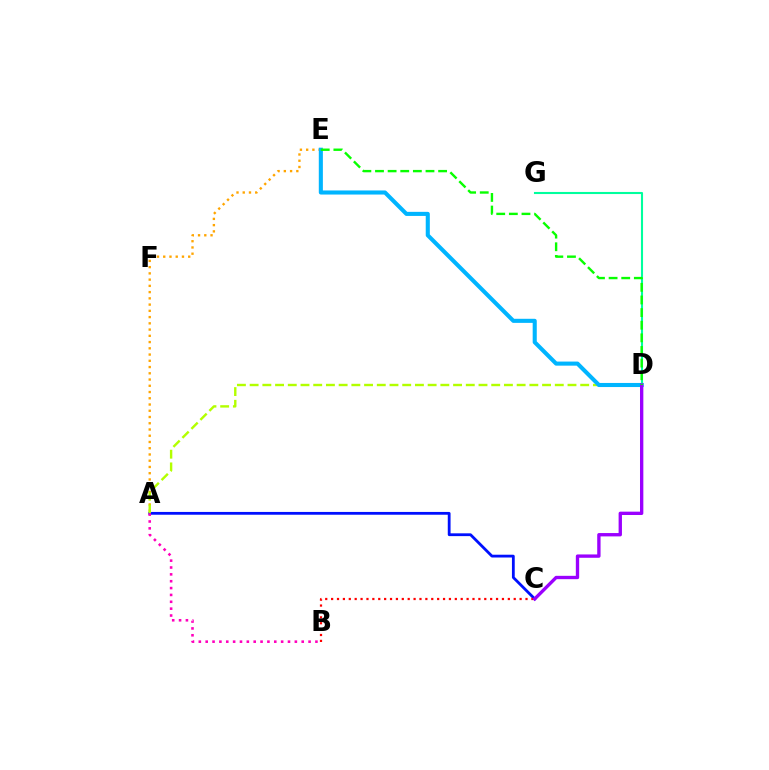{('A', 'C'): [{'color': '#0010ff', 'line_style': 'solid', 'thickness': 2.01}], ('B', 'C'): [{'color': '#ff0000', 'line_style': 'dotted', 'thickness': 1.6}], ('A', 'E'): [{'color': '#ffa500', 'line_style': 'dotted', 'thickness': 1.7}], ('A', 'D'): [{'color': '#b3ff00', 'line_style': 'dashed', 'thickness': 1.73}], ('D', 'E'): [{'color': '#00b5ff', 'line_style': 'solid', 'thickness': 2.94}, {'color': '#08ff00', 'line_style': 'dashed', 'thickness': 1.71}], ('D', 'G'): [{'color': '#00ff9d', 'line_style': 'solid', 'thickness': 1.51}], ('A', 'B'): [{'color': '#ff00bd', 'line_style': 'dotted', 'thickness': 1.86}], ('C', 'D'): [{'color': '#9b00ff', 'line_style': 'solid', 'thickness': 2.41}]}